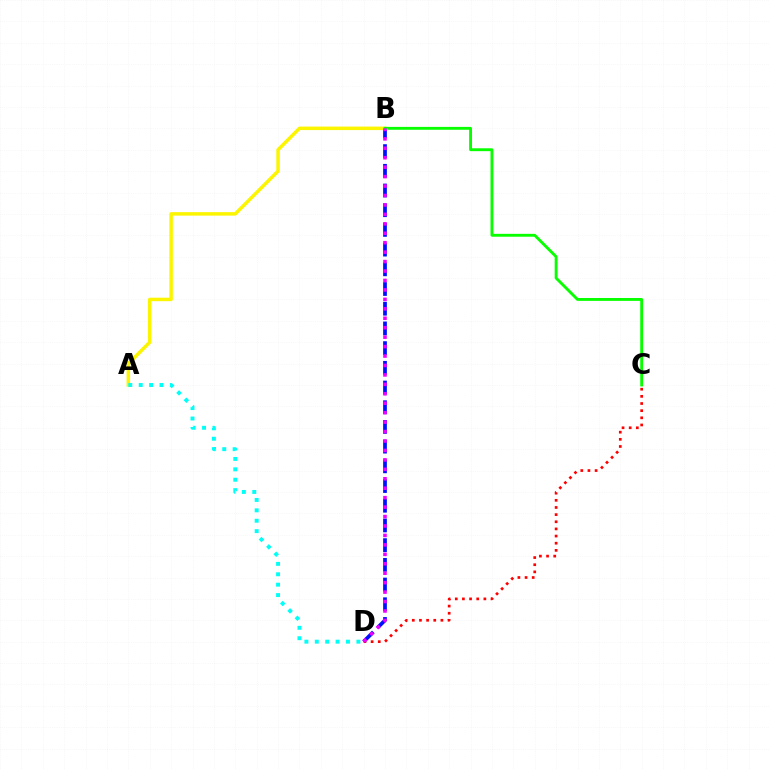{('B', 'D'): [{'color': '#0010ff', 'line_style': 'dashed', 'thickness': 2.68}, {'color': '#ee00ff', 'line_style': 'dotted', 'thickness': 2.57}], ('A', 'B'): [{'color': '#fcf500', 'line_style': 'solid', 'thickness': 2.51}], ('C', 'D'): [{'color': '#ff0000', 'line_style': 'dotted', 'thickness': 1.94}], ('B', 'C'): [{'color': '#08ff00', 'line_style': 'solid', 'thickness': 2.07}], ('A', 'D'): [{'color': '#00fff6', 'line_style': 'dotted', 'thickness': 2.83}]}